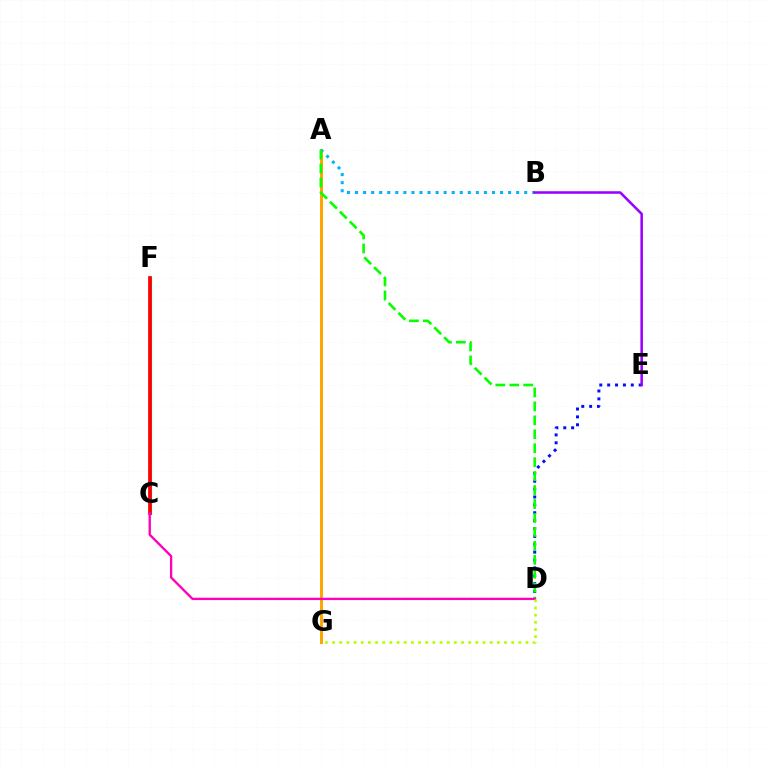{('D', 'E'): [{'color': '#0010ff', 'line_style': 'dotted', 'thickness': 2.14}], ('C', 'F'): [{'color': '#00ff9d', 'line_style': 'solid', 'thickness': 2.33}, {'color': '#ff0000', 'line_style': 'solid', 'thickness': 2.68}], ('A', 'G'): [{'color': '#ffa500', 'line_style': 'solid', 'thickness': 2.14}], ('A', 'B'): [{'color': '#00b5ff', 'line_style': 'dotted', 'thickness': 2.19}], ('A', 'D'): [{'color': '#08ff00', 'line_style': 'dashed', 'thickness': 1.89}], ('B', 'E'): [{'color': '#9b00ff', 'line_style': 'solid', 'thickness': 1.83}], ('C', 'D'): [{'color': '#ff00bd', 'line_style': 'solid', 'thickness': 1.68}], ('D', 'G'): [{'color': '#b3ff00', 'line_style': 'dotted', 'thickness': 1.95}]}